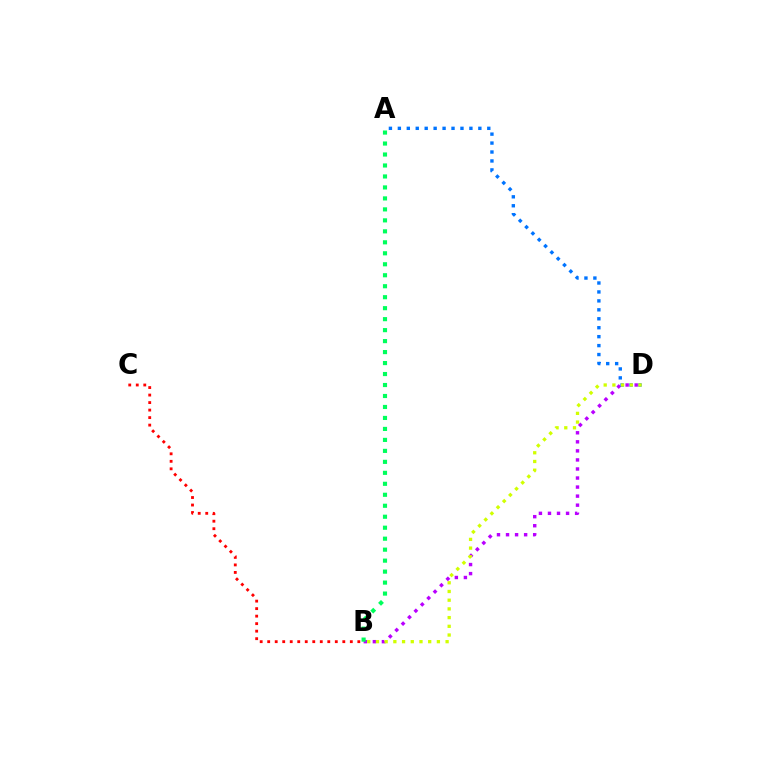{('B', 'D'): [{'color': '#b900ff', 'line_style': 'dotted', 'thickness': 2.46}, {'color': '#d1ff00', 'line_style': 'dotted', 'thickness': 2.37}], ('A', 'D'): [{'color': '#0074ff', 'line_style': 'dotted', 'thickness': 2.43}], ('A', 'B'): [{'color': '#00ff5c', 'line_style': 'dotted', 'thickness': 2.98}], ('B', 'C'): [{'color': '#ff0000', 'line_style': 'dotted', 'thickness': 2.04}]}